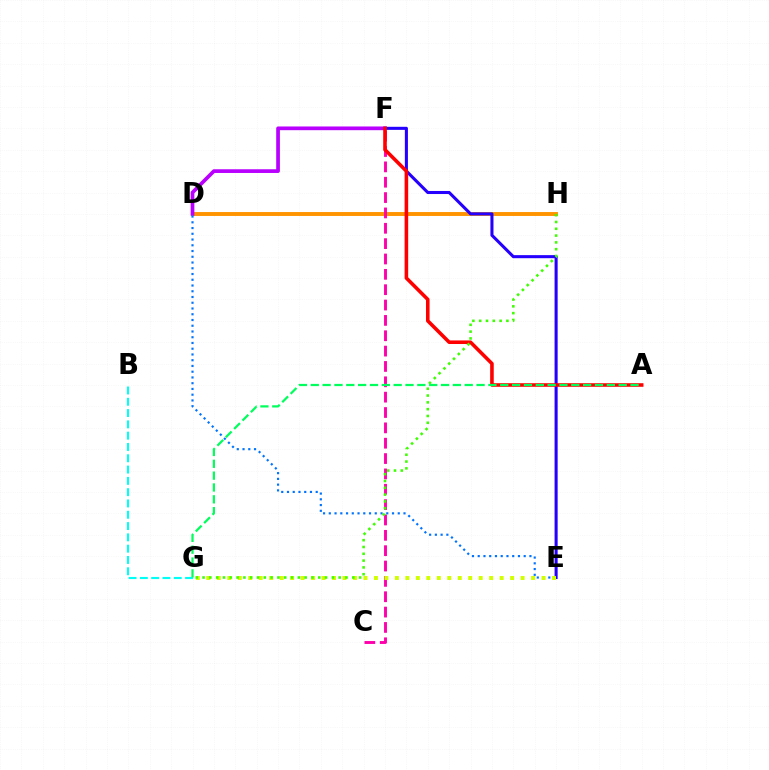{('D', 'H'): [{'color': '#ff9400', 'line_style': 'solid', 'thickness': 2.82}], ('D', 'F'): [{'color': '#b900ff', 'line_style': 'solid', 'thickness': 2.67}], ('D', 'E'): [{'color': '#0074ff', 'line_style': 'dotted', 'thickness': 1.56}], ('C', 'F'): [{'color': '#ff00ac', 'line_style': 'dashed', 'thickness': 2.09}], ('B', 'G'): [{'color': '#00fff6', 'line_style': 'dashed', 'thickness': 1.54}], ('E', 'F'): [{'color': '#2500ff', 'line_style': 'solid', 'thickness': 2.21}], ('A', 'F'): [{'color': '#ff0000', 'line_style': 'solid', 'thickness': 2.58}], ('E', 'G'): [{'color': '#d1ff00', 'line_style': 'dotted', 'thickness': 2.85}], ('G', 'H'): [{'color': '#3dff00', 'line_style': 'dotted', 'thickness': 1.85}], ('A', 'G'): [{'color': '#00ff5c', 'line_style': 'dashed', 'thickness': 1.61}]}